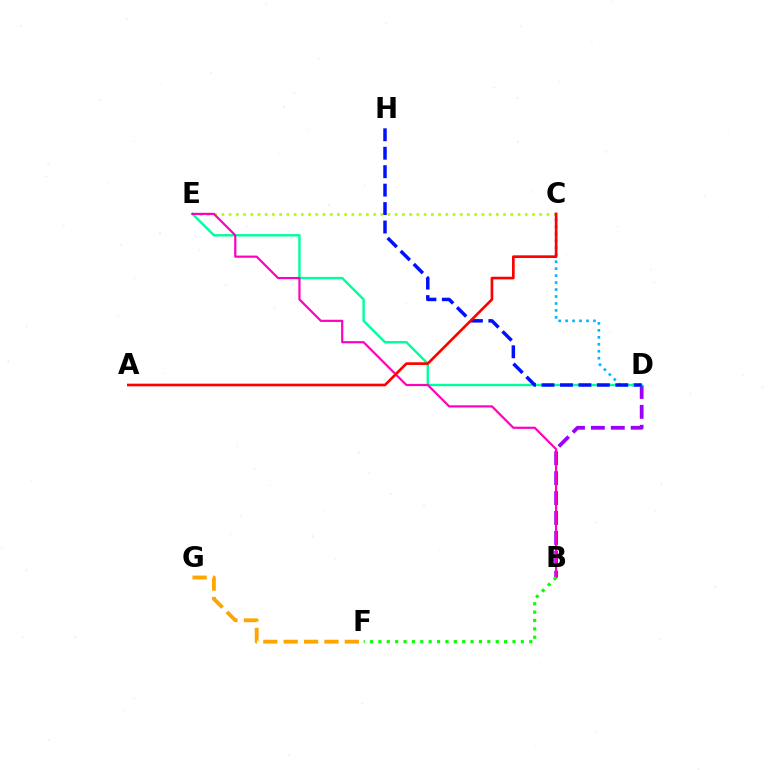{('F', 'G'): [{'color': '#ffa500', 'line_style': 'dashed', 'thickness': 2.77}], ('B', 'D'): [{'color': '#9b00ff', 'line_style': 'dashed', 'thickness': 2.7}], ('C', 'E'): [{'color': '#b3ff00', 'line_style': 'dotted', 'thickness': 1.96}], ('C', 'D'): [{'color': '#00b5ff', 'line_style': 'dotted', 'thickness': 1.89}], ('D', 'E'): [{'color': '#00ff9d', 'line_style': 'solid', 'thickness': 1.73}], ('B', 'E'): [{'color': '#ff00bd', 'line_style': 'solid', 'thickness': 1.58}], ('D', 'H'): [{'color': '#0010ff', 'line_style': 'dashed', 'thickness': 2.51}], ('A', 'C'): [{'color': '#ff0000', 'line_style': 'solid', 'thickness': 1.92}], ('B', 'F'): [{'color': '#08ff00', 'line_style': 'dotted', 'thickness': 2.28}]}